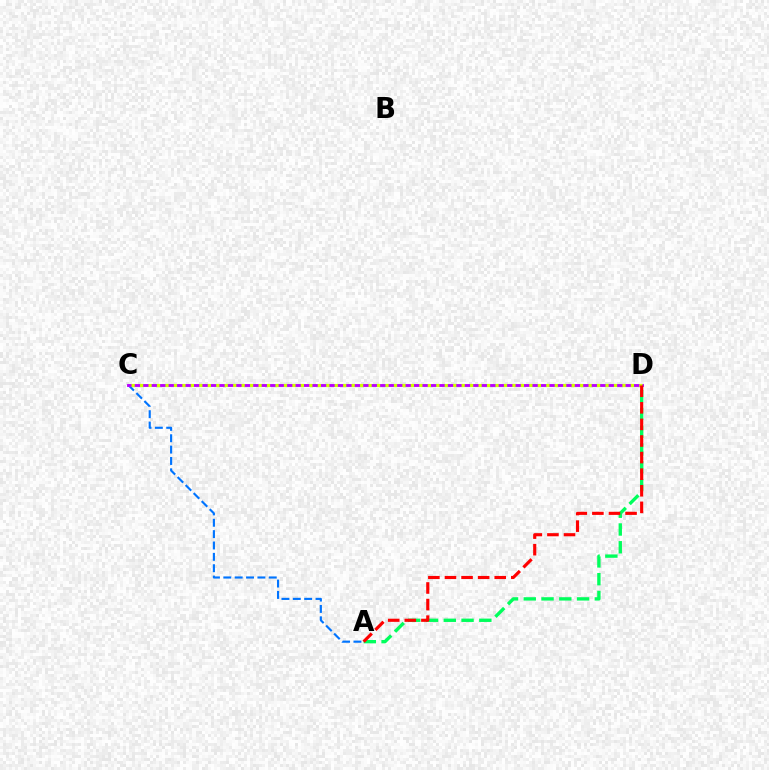{('A', 'C'): [{'color': '#0074ff', 'line_style': 'dashed', 'thickness': 1.54}], ('A', 'D'): [{'color': '#00ff5c', 'line_style': 'dashed', 'thickness': 2.41}, {'color': '#ff0000', 'line_style': 'dashed', 'thickness': 2.25}], ('C', 'D'): [{'color': '#b900ff', 'line_style': 'solid', 'thickness': 2.07}, {'color': '#d1ff00', 'line_style': 'dotted', 'thickness': 2.3}]}